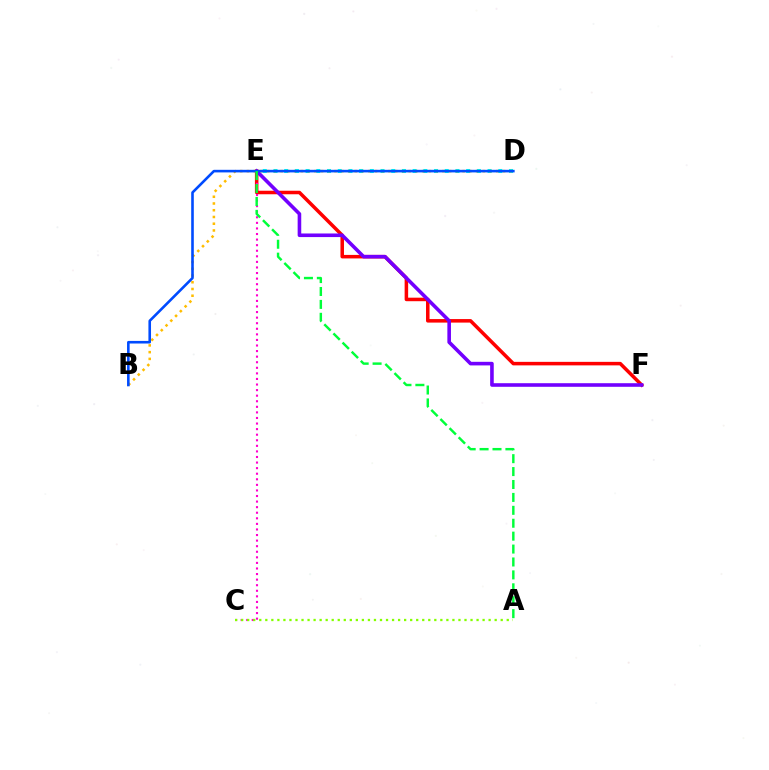{('D', 'E'): [{'color': '#00fff6', 'line_style': 'dotted', 'thickness': 2.91}], ('E', 'F'): [{'color': '#ff0000', 'line_style': 'solid', 'thickness': 2.54}, {'color': '#7200ff', 'line_style': 'solid', 'thickness': 2.59}], ('C', 'E'): [{'color': '#ff00cf', 'line_style': 'dotted', 'thickness': 1.51}], ('A', 'C'): [{'color': '#84ff00', 'line_style': 'dotted', 'thickness': 1.64}], ('B', 'D'): [{'color': '#ffbd00', 'line_style': 'dotted', 'thickness': 1.83}, {'color': '#004bff', 'line_style': 'solid', 'thickness': 1.87}], ('A', 'E'): [{'color': '#00ff39', 'line_style': 'dashed', 'thickness': 1.75}]}